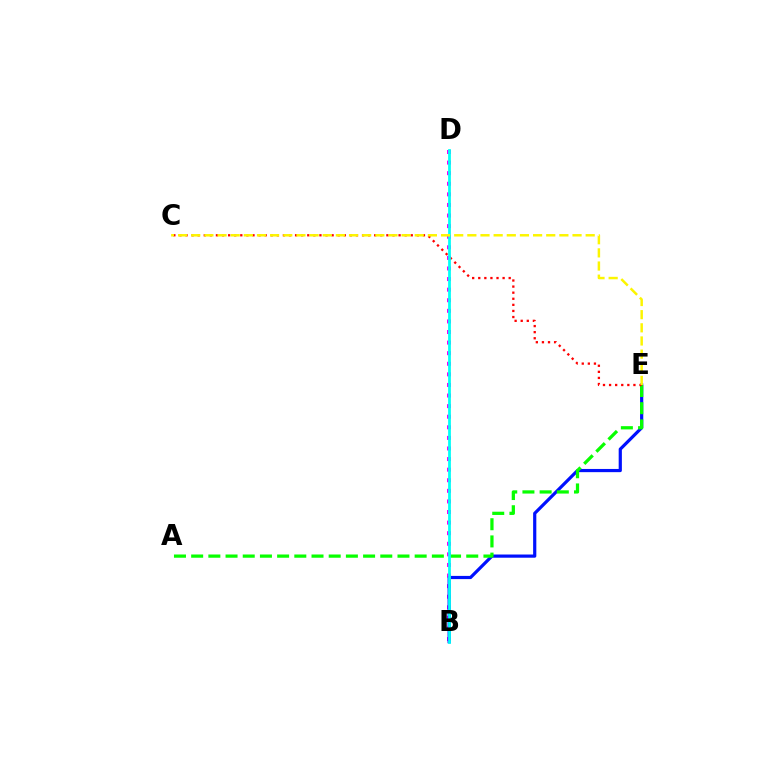{('B', 'D'): [{'color': '#ee00ff', 'line_style': 'dotted', 'thickness': 2.88}, {'color': '#00fff6', 'line_style': 'solid', 'thickness': 1.99}], ('B', 'E'): [{'color': '#0010ff', 'line_style': 'solid', 'thickness': 2.3}], ('A', 'E'): [{'color': '#08ff00', 'line_style': 'dashed', 'thickness': 2.34}], ('C', 'E'): [{'color': '#ff0000', 'line_style': 'dotted', 'thickness': 1.65}, {'color': '#fcf500', 'line_style': 'dashed', 'thickness': 1.79}]}